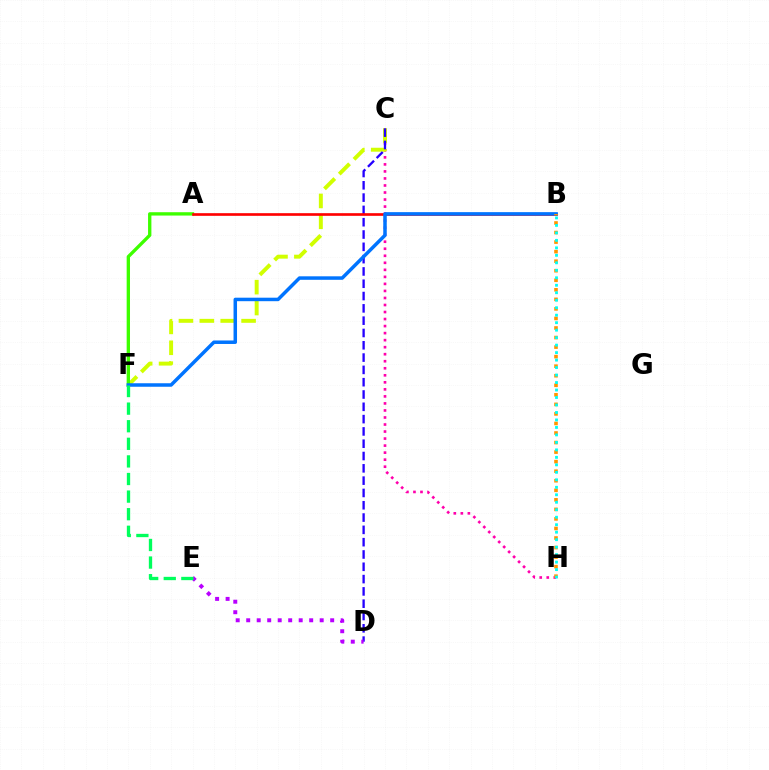{('C', 'H'): [{'color': '#ff00ac', 'line_style': 'dotted', 'thickness': 1.91}], ('C', 'F'): [{'color': '#d1ff00', 'line_style': 'dashed', 'thickness': 2.84}], ('A', 'F'): [{'color': '#3dff00', 'line_style': 'solid', 'thickness': 2.4}], ('C', 'D'): [{'color': '#2500ff', 'line_style': 'dashed', 'thickness': 1.67}], ('A', 'B'): [{'color': '#ff0000', 'line_style': 'solid', 'thickness': 1.91}], ('D', 'E'): [{'color': '#b900ff', 'line_style': 'dotted', 'thickness': 2.85}], ('B', 'F'): [{'color': '#0074ff', 'line_style': 'solid', 'thickness': 2.52}], ('E', 'F'): [{'color': '#00ff5c', 'line_style': 'dashed', 'thickness': 2.39}], ('B', 'H'): [{'color': '#ff9400', 'line_style': 'dotted', 'thickness': 2.59}, {'color': '#00fff6', 'line_style': 'dotted', 'thickness': 2.03}]}